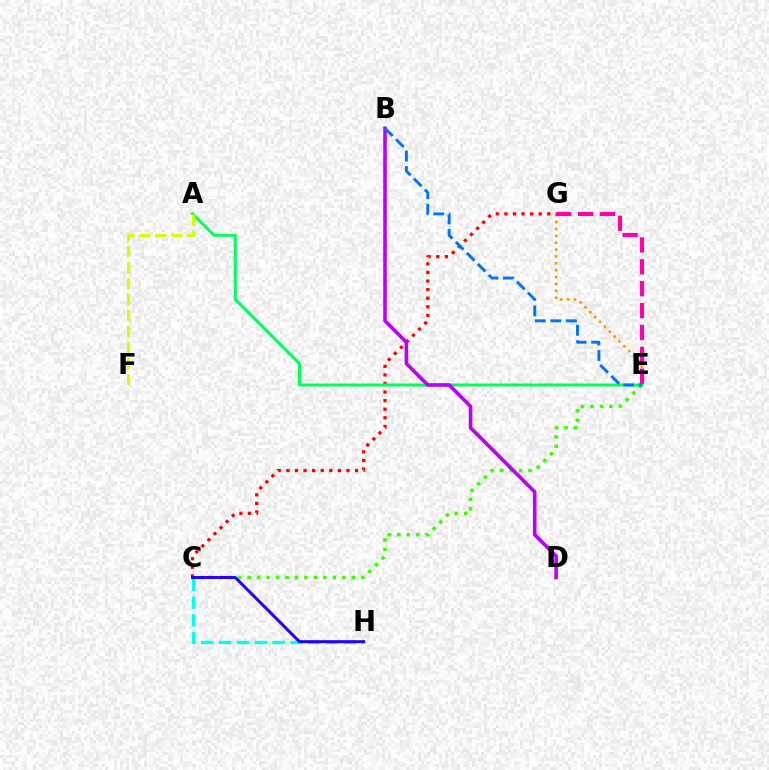{('C', 'G'): [{'color': '#ff0000', 'line_style': 'dotted', 'thickness': 2.33}], ('C', 'E'): [{'color': '#3dff00', 'line_style': 'dotted', 'thickness': 2.57}], ('A', 'E'): [{'color': '#00ff5c', 'line_style': 'solid', 'thickness': 2.15}], ('C', 'H'): [{'color': '#00fff6', 'line_style': 'dashed', 'thickness': 2.43}, {'color': '#2500ff', 'line_style': 'solid', 'thickness': 2.14}], ('B', 'D'): [{'color': '#b900ff', 'line_style': 'solid', 'thickness': 2.58}], ('B', 'E'): [{'color': '#0074ff', 'line_style': 'dashed', 'thickness': 2.11}], ('E', 'G'): [{'color': '#ff9400', 'line_style': 'dotted', 'thickness': 1.87}, {'color': '#ff00ac', 'line_style': 'dashed', 'thickness': 2.97}], ('A', 'F'): [{'color': '#d1ff00', 'line_style': 'dashed', 'thickness': 2.18}]}